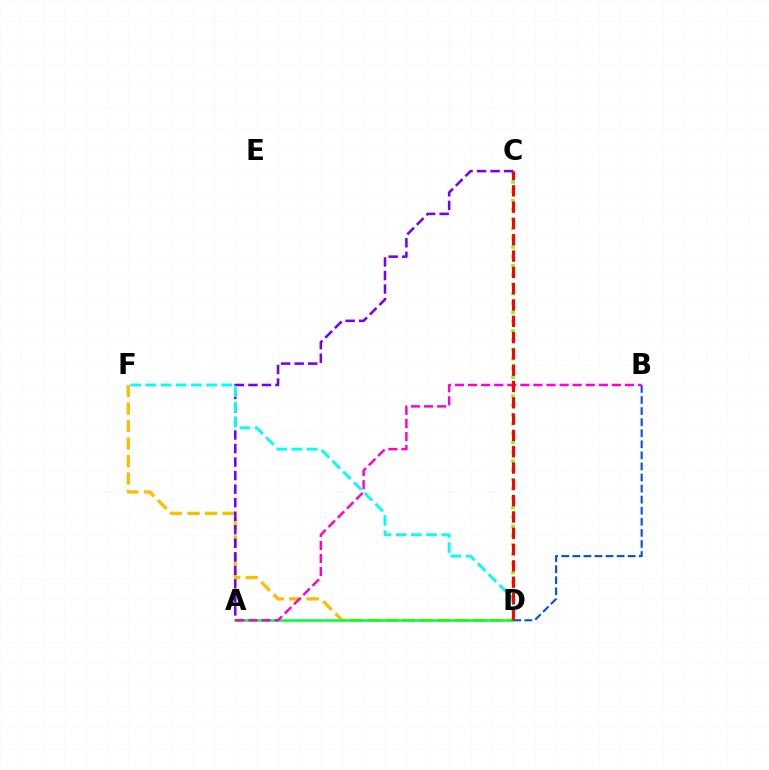{('C', 'D'): [{'color': '#84ff00', 'line_style': 'dotted', 'thickness': 2.53}, {'color': '#ff0000', 'line_style': 'dashed', 'thickness': 2.22}], ('D', 'F'): [{'color': '#ffbd00', 'line_style': 'dashed', 'thickness': 2.38}, {'color': '#00fff6', 'line_style': 'dashed', 'thickness': 2.07}], ('B', 'D'): [{'color': '#004bff', 'line_style': 'dashed', 'thickness': 1.5}], ('A', 'C'): [{'color': '#7200ff', 'line_style': 'dashed', 'thickness': 1.84}], ('A', 'D'): [{'color': '#00ff39', 'line_style': 'solid', 'thickness': 1.82}], ('A', 'B'): [{'color': '#ff00cf', 'line_style': 'dashed', 'thickness': 1.78}]}